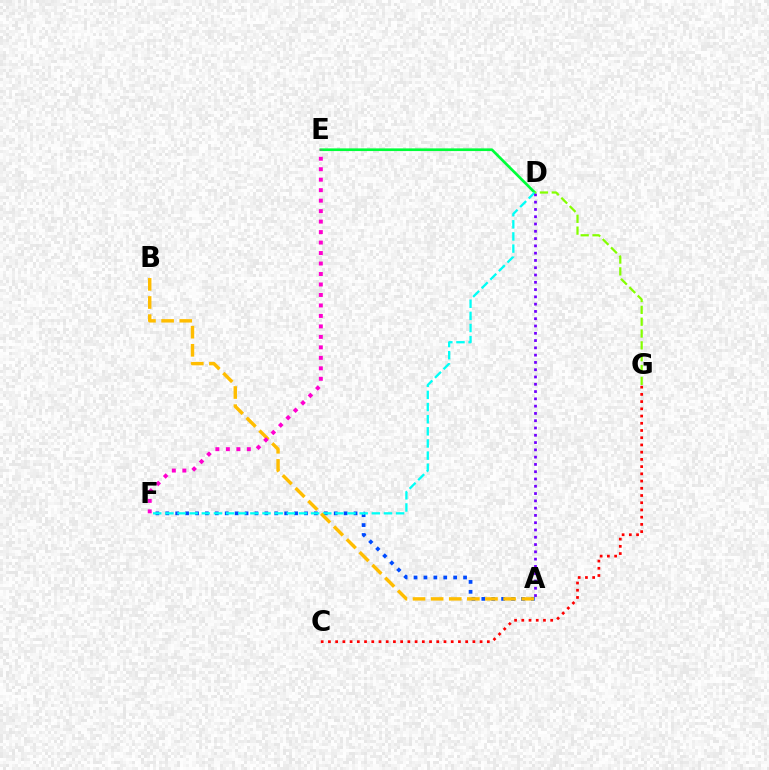{('D', 'E'): [{'color': '#00ff39', 'line_style': 'solid', 'thickness': 1.93}], ('A', 'F'): [{'color': '#004bff', 'line_style': 'dotted', 'thickness': 2.69}], ('D', 'F'): [{'color': '#00fff6', 'line_style': 'dashed', 'thickness': 1.65}], ('A', 'B'): [{'color': '#ffbd00', 'line_style': 'dashed', 'thickness': 2.46}], ('A', 'D'): [{'color': '#7200ff', 'line_style': 'dotted', 'thickness': 1.98}], ('C', 'G'): [{'color': '#ff0000', 'line_style': 'dotted', 'thickness': 1.96}], ('E', 'F'): [{'color': '#ff00cf', 'line_style': 'dotted', 'thickness': 2.85}], ('D', 'G'): [{'color': '#84ff00', 'line_style': 'dashed', 'thickness': 1.61}]}